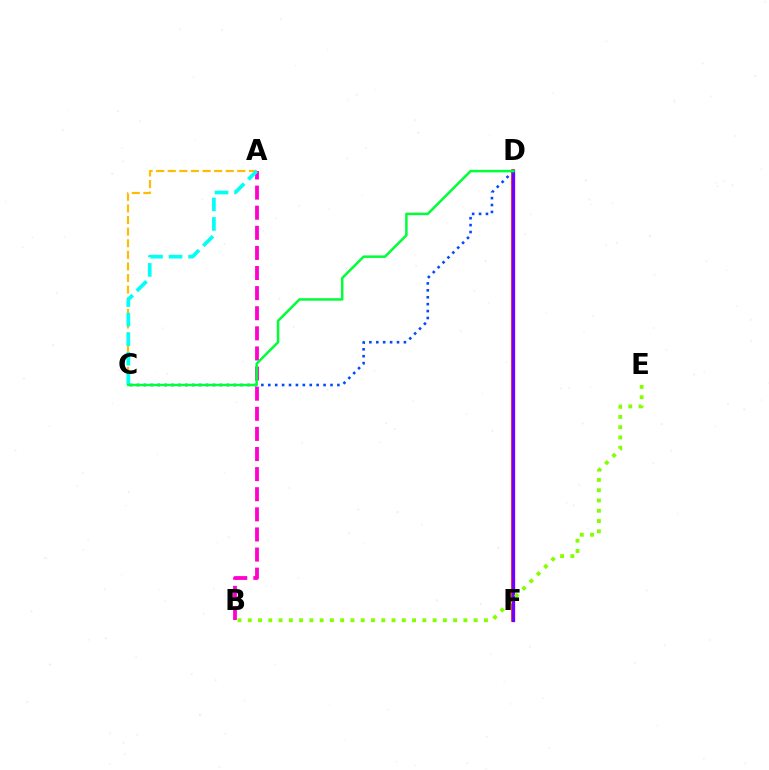{('A', 'B'): [{'color': '#ff00cf', 'line_style': 'dashed', 'thickness': 2.73}], ('D', 'F'): [{'color': '#ff0000', 'line_style': 'solid', 'thickness': 2.56}, {'color': '#7200ff', 'line_style': 'solid', 'thickness': 2.38}], ('A', 'C'): [{'color': '#ffbd00', 'line_style': 'dashed', 'thickness': 1.58}, {'color': '#00fff6', 'line_style': 'dashed', 'thickness': 2.65}], ('C', 'D'): [{'color': '#004bff', 'line_style': 'dotted', 'thickness': 1.88}, {'color': '#00ff39', 'line_style': 'solid', 'thickness': 1.81}], ('B', 'E'): [{'color': '#84ff00', 'line_style': 'dotted', 'thickness': 2.79}]}